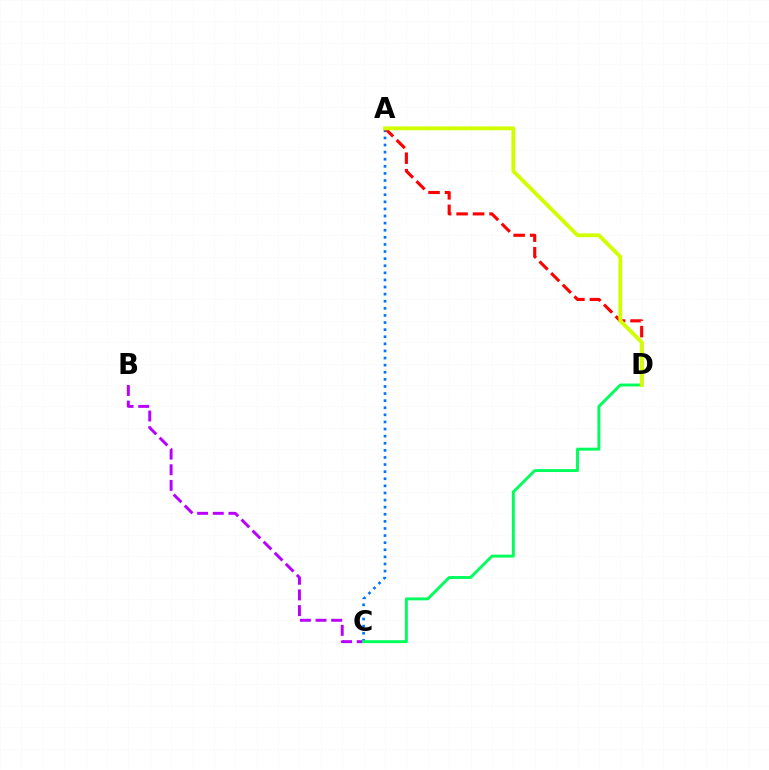{('B', 'C'): [{'color': '#b900ff', 'line_style': 'dashed', 'thickness': 2.13}], ('A', 'C'): [{'color': '#0074ff', 'line_style': 'dotted', 'thickness': 1.93}], ('A', 'D'): [{'color': '#ff0000', 'line_style': 'dashed', 'thickness': 2.24}, {'color': '#d1ff00', 'line_style': 'solid', 'thickness': 2.76}], ('C', 'D'): [{'color': '#00ff5c', 'line_style': 'solid', 'thickness': 2.1}]}